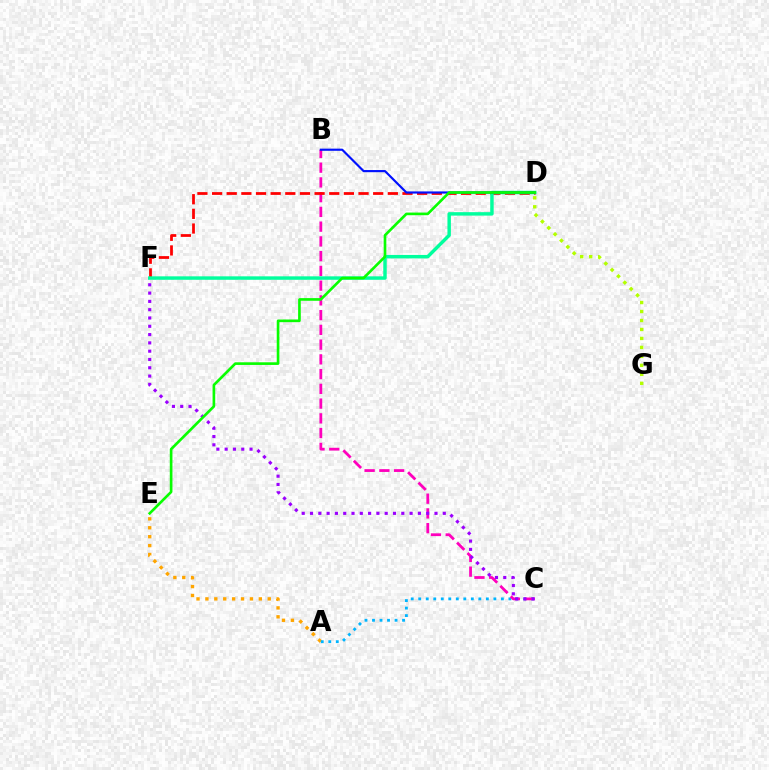{('A', 'E'): [{'color': '#ffa500', 'line_style': 'dotted', 'thickness': 2.42}], ('A', 'C'): [{'color': '#00b5ff', 'line_style': 'dotted', 'thickness': 2.04}], ('B', 'C'): [{'color': '#ff00bd', 'line_style': 'dashed', 'thickness': 2.0}], ('D', 'F'): [{'color': '#ff0000', 'line_style': 'dashed', 'thickness': 1.99}, {'color': '#00ff9d', 'line_style': 'solid', 'thickness': 2.48}], ('D', 'G'): [{'color': '#b3ff00', 'line_style': 'dotted', 'thickness': 2.44}], ('B', 'D'): [{'color': '#0010ff', 'line_style': 'solid', 'thickness': 1.55}], ('C', 'F'): [{'color': '#9b00ff', 'line_style': 'dotted', 'thickness': 2.25}], ('D', 'E'): [{'color': '#08ff00', 'line_style': 'solid', 'thickness': 1.91}]}